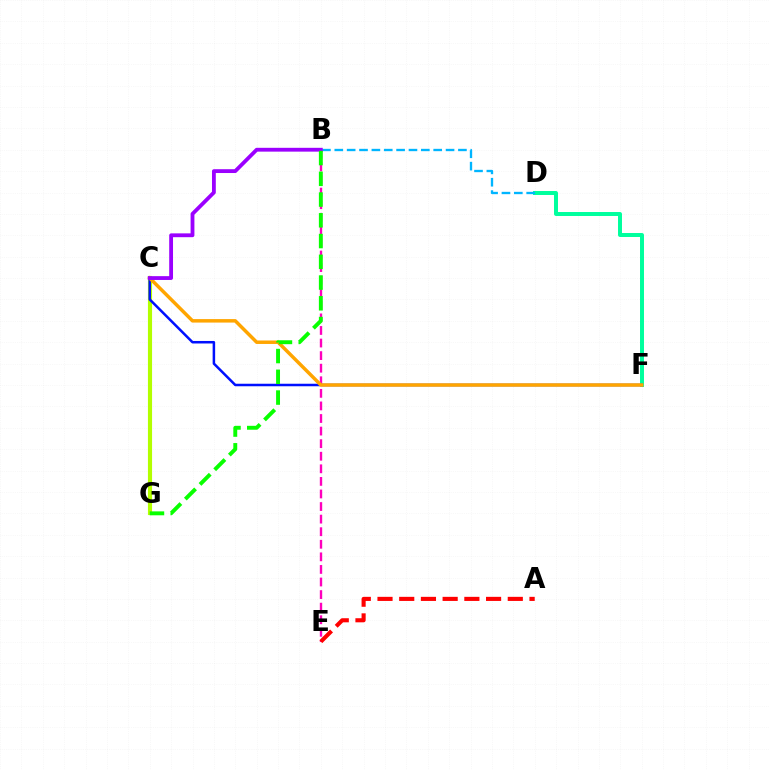{('B', 'E'): [{'color': '#ff00bd', 'line_style': 'dashed', 'thickness': 1.71}], ('C', 'G'): [{'color': '#b3ff00', 'line_style': 'solid', 'thickness': 2.98}], ('D', 'F'): [{'color': '#00ff9d', 'line_style': 'solid', 'thickness': 2.86}], ('C', 'F'): [{'color': '#0010ff', 'line_style': 'solid', 'thickness': 1.81}, {'color': '#ffa500', 'line_style': 'solid', 'thickness': 2.51}], ('B', 'D'): [{'color': '#00b5ff', 'line_style': 'dashed', 'thickness': 1.68}], ('B', 'C'): [{'color': '#9b00ff', 'line_style': 'solid', 'thickness': 2.75}], ('A', 'E'): [{'color': '#ff0000', 'line_style': 'dashed', 'thickness': 2.95}], ('B', 'G'): [{'color': '#08ff00', 'line_style': 'dashed', 'thickness': 2.82}]}